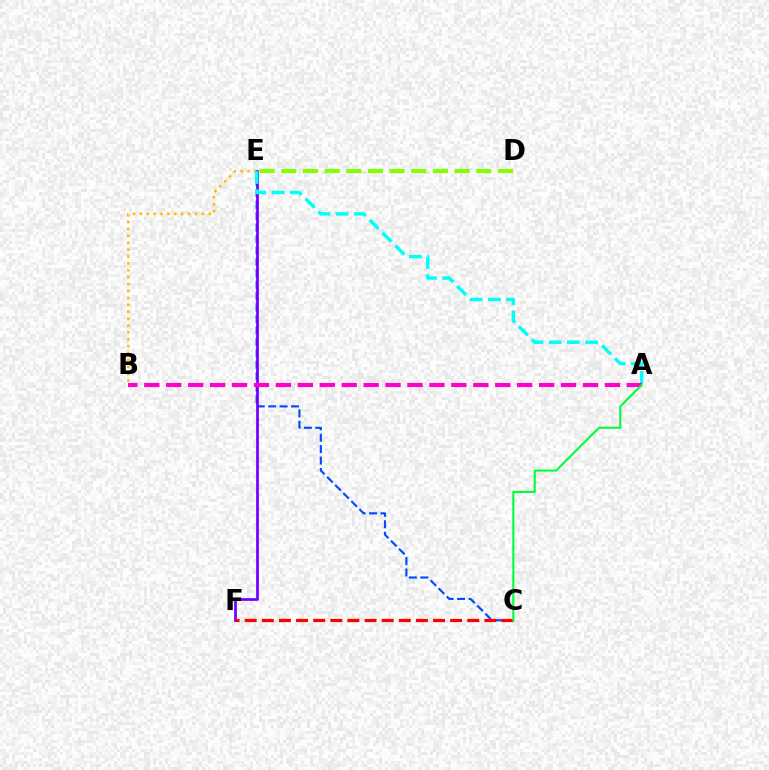{('C', 'E'): [{'color': '#004bff', 'line_style': 'dashed', 'thickness': 1.55}], ('B', 'E'): [{'color': '#ffbd00', 'line_style': 'dotted', 'thickness': 1.87}], ('E', 'F'): [{'color': '#7200ff', 'line_style': 'solid', 'thickness': 1.97}], ('C', 'F'): [{'color': '#ff0000', 'line_style': 'dashed', 'thickness': 2.33}], ('A', 'E'): [{'color': '#00fff6', 'line_style': 'dashed', 'thickness': 2.47}], ('D', 'E'): [{'color': '#84ff00', 'line_style': 'dashed', 'thickness': 2.94}], ('A', 'B'): [{'color': '#ff00cf', 'line_style': 'dashed', 'thickness': 2.98}], ('A', 'C'): [{'color': '#00ff39', 'line_style': 'solid', 'thickness': 1.51}]}